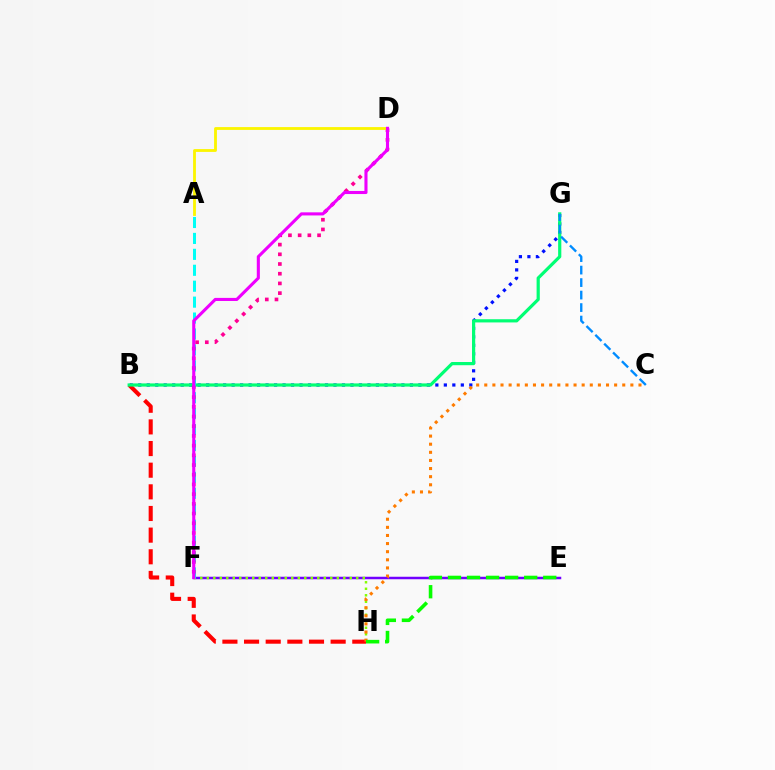{('E', 'F'): [{'color': '#7200ff', 'line_style': 'solid', 'thickness': 1.79}], ('B', 'G'): [{'color': '#0010ff', 'line_style': 'dotted', 'thickness': 2.31}, {'color': '#00ff74', 'line_style': 'solid', 'thickness': 2.3}], ('F', 'H'): [{'color': '#84ff00', 'line_style': 'dotted', 'thickness': 1.77}], ('B', 'H'): [{'color': '#ff0000', 'line_style': 'dashed', 'thickness': 2.94}], ('C', 'H'): [{'color': '#ff7c00', 'line_style': 'dotted', 'thickness': 2.21}], ('E', 'H'): [{'color': '#08ff00', 'line_style': 'dashed', 'thickness': 2.59}], ('A', 'F'): [{'color': '#00fff6', 'line_style': 'dashed', 'thickness': 2.16}], ('D', 'F'): [{'color': '#ff0094', 'line_style': 'dotted', 'thickness': 2.64}, {'color': '#ee00ff', 'line_style': 'solid', 'thickness': 2.23}], ('A', 'D'): [{'color': '#fcf500', 'line_style': 'solid', 'thickness': 2.04}], ('C', 'G'): [{'color': '#008cff', 'line_style': 'dashed', 'thickness': 1.7}]}